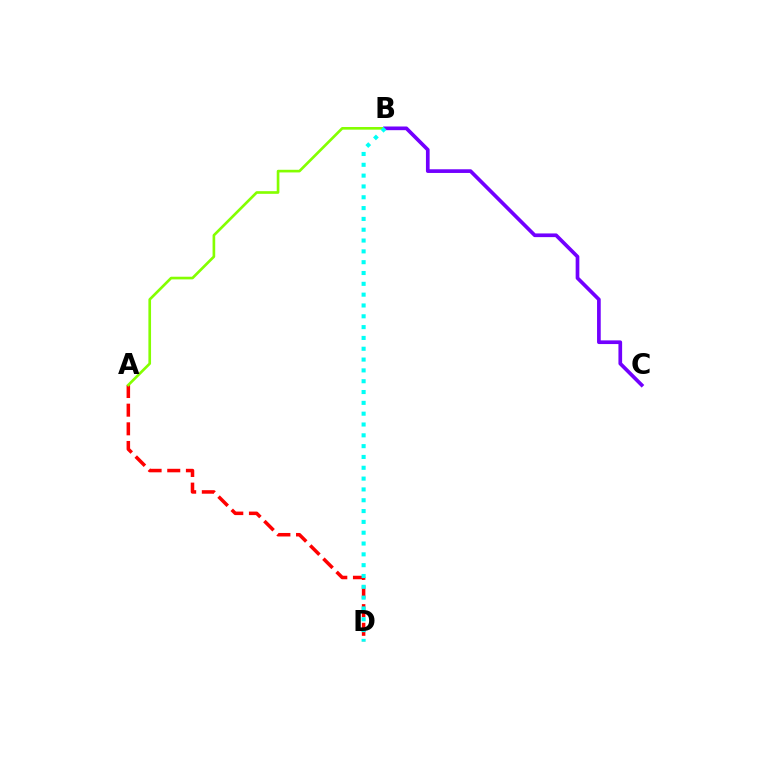{('A', 'D'): [{'color': '#ff0000', 'line_style': 'dashed', 'thickness': 2.53}], ('A', 'B'): [{'color': '#84ff00', 'line_style': 'solid', 'thickness': 1.91}], ('B', 'C'): [{'color': '#7200ff', 'line_style': 'solid', 'thickness': 2.65}], ('B', 'D'): [{'color': '#00fff6', 'line_style': 'dotted', 'thickness': 2.94}]}